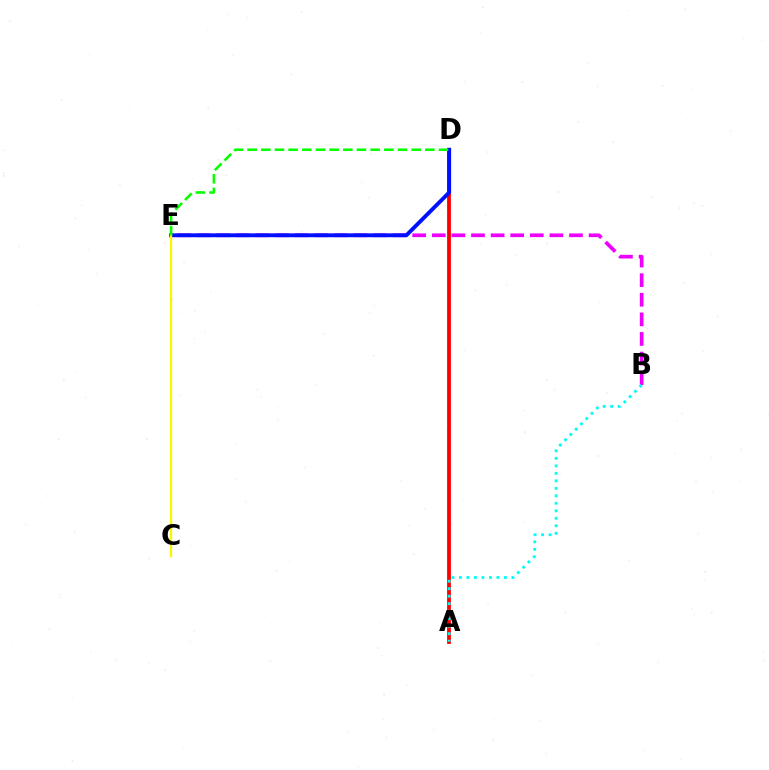{('A', 'D'): [{'color': '#ff0000', 'line_style': 'solid', 'thickness': 2.73}], ('B', 'E'): [{'color': '#ee00ff', 'line_style': 'dashed', 'thickness': 2.66}], ('D', 'E'): [{'color': '#0010ff', 'line_style': 'solid', 'thickness': 2.81}, {'color': '#08ff00', 'line_style': 'dashed', 'thickness': 1.86}], ('A', 'B'): [{'color': '#00fff6', 'line_style': 'dotted', 'thickness': 2.04}], ('C', 'E'): [{'color': '#fcf500', 'line_style': 'solid', 'thickness': 1.66}]}